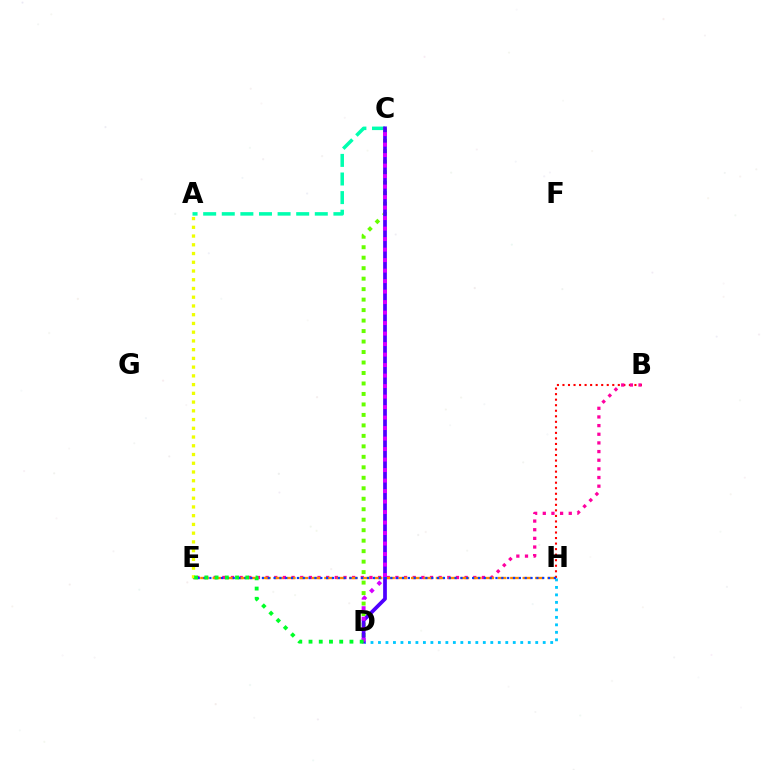{('B', 'H'): [{'color': '#ff0000', 'line_style': 'dotted', 'thickness': 1.5}], ('B', 'E'): [{'color': '#ff00a0', 'line_style': 'dotted', 'thickness': 2.35}], ('E', 'H'): [{'color': '#ff8800', 'line_style': 'dashed', 'thickness': 1.68}, {'color': '#003fff', 'line_style': 'dotted', 'thickness': 1.59}], ('A', 'C'): [{'color': '#00ffaf', 'line_style': 'dashed', 'thickness': 2.53}], ('C', 'D'): [{'color': '#66ff00', 'line_style': 'dotted', 'thickness': 2.85}, {'color': '#4f00ff', 'line_style': 'solid', 'thickness': 2.68}, {'color': '#d600ff', 'line_style': 'dotted', 'thickness': 2.85}], ('D', 'H'): [{'color': '#00c7ff', 'line_style': 'dotted', 'thickness': 2.03}], ('A', 'E'): [{'color': '#eeff00', 'line_style': 'dotted', 'thickness': 2.37}], ('D', 'E'): [{'color': '#00ff27', 'line_style': 'dotted', 'thickness': 2.78}]}